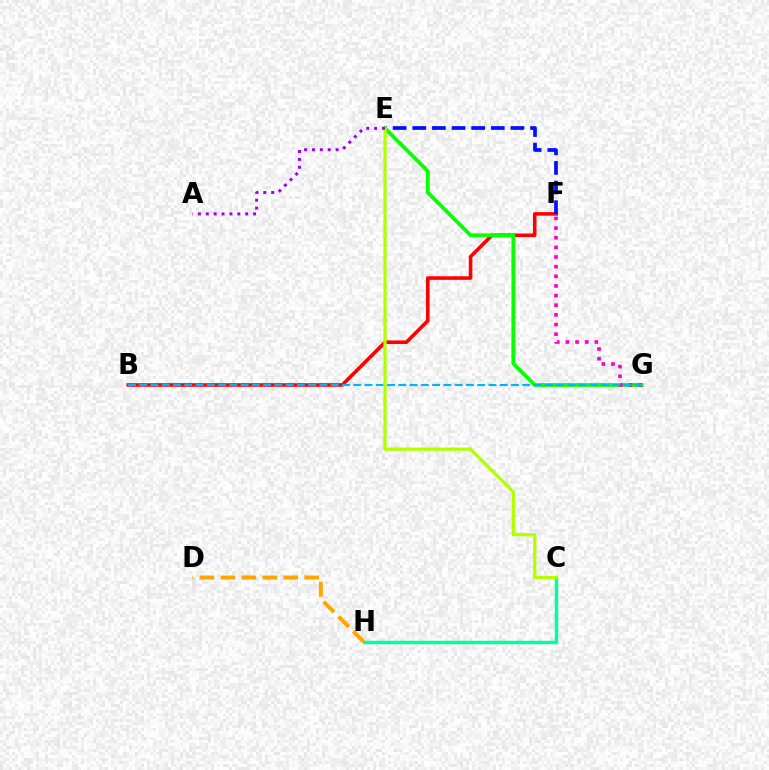{('B', 'F'): [{'color': '#ff0000', 'line_style': 'solid', 'thickness': 2.57}], ('E', 'F'): [{'color': '#0010ff', 'line_style': 'dashed', 'thickness': 2.67}], ('E', 'G'): [{'color': '#08ff00', 'line_style': 'solid', 'thickness': 2.72}], ('C', 'H'): [{'color': '#00ff9d', 'line_style': 'solid', 'thickness': 2.47}], ('D', 'H'): [{'color': '#ffa500', 'line_style': 'dashed', 'thickness': 2.84}], ('F', 'G'): [{'color': '#ff00bd', 'line_style': 'dotted', 'thickness': 2.62}], ('B', 'G'): [{'color': '#00b5ff', 'line_style': 'dashed', 'thickness': 1.53}], ('C', 'E'): [{'color': '#b3ff00', 'line_style': 'solid', 'thickness': 2.37}], ('A', 'E'): [{'color': '#9b00ff', 'line_style': 'dotted', 'thickness': 2.14}]}